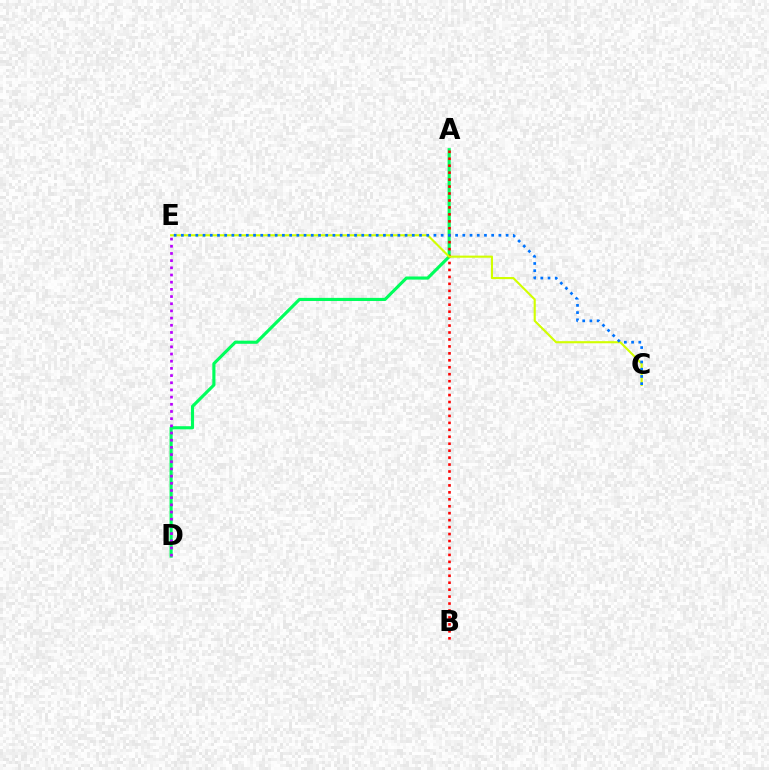{('A', 'D'): [{'color': '#00ff5c', 'line_style': 'solid', 'thickness': 2.25}], ('A', 'B'): [{'color': '#ff0000', 'line_style': 'dotted', 'thickness': 1.89}], ('C', 'E'): [{'color': '#d1ff00', 'line_style': 'solid', 'thickness': 1.53}, {'color': '#0074ff', 'line_style': 'dotted', 'thickness': 1.96}], ('D', 'E'): [{'color': '#b900ff', 'line_style': 'dotted', 'thickness': 1.95}]}